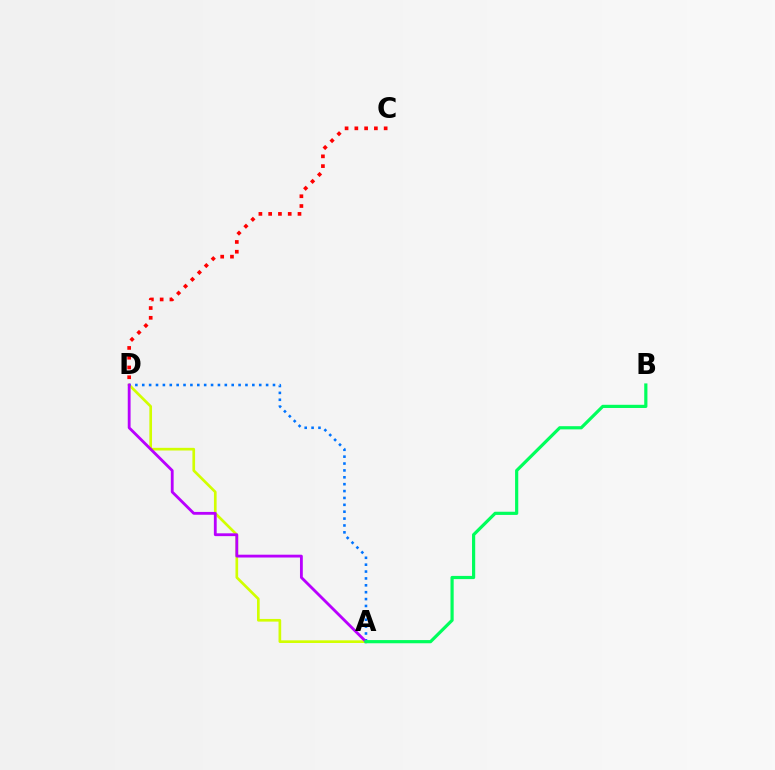{('A', 'D'): [{'color': '#d1ff00', 'line_style': 'solid', 'thickness': 1.92}, {'color': '#0074ff', 'line_style': 'dotted', 'thickness': 1.87}, {'color': '#b900ff', 'line_style': 'solid', 'thickness': 2.03}], ('C', 'D'): [{'color': '#ff0000', 'line_style': 'dotted', 'thickness': 2.66}], ('A', 'B'): [{'color': '#00ff5c', 'line_style': 'solid', 'thickness': 2.29}]}